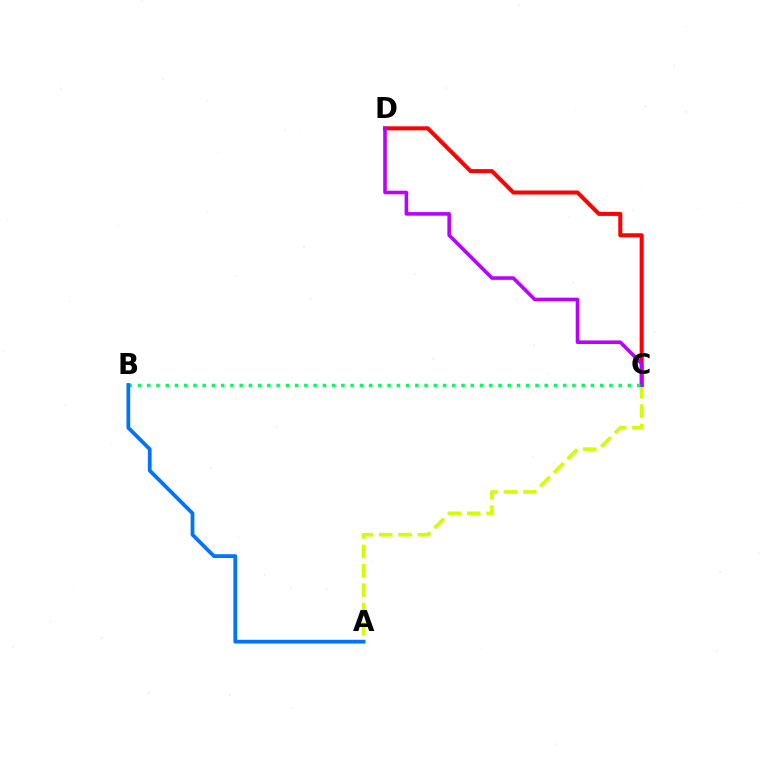{('A', 'C'): [{'color': '#d1ff00', 'line_style': 'dashed', 'thickness': 2.63}], ('C', 'D'): [{'color': '#ff0000', 'line_style': 'solid', 'thickness': 2.9}, {'color': '#b900ff', 'line_style': 'solid', 'thickness': 2.57}], ('B', 'C'): [{'color': '#00ff5c', 'line_style': 'dotted', 'thickness': 2.51}], ('A', 'B'): [{'color': '#0074ff', 'line_style': 'solid', 'thickness': 2.71}]}